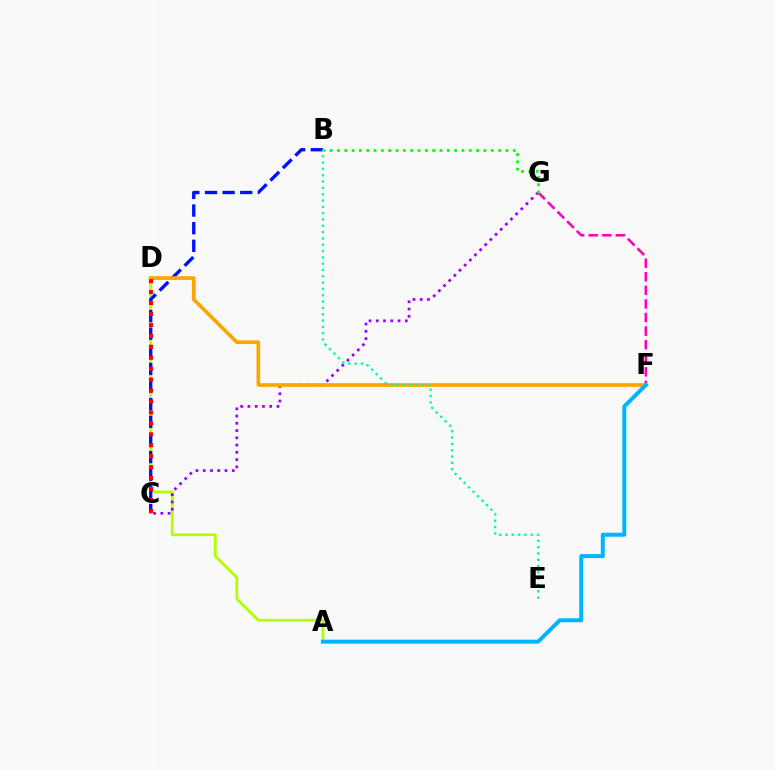{('A', 'D'): [{'color': '#b3ff00', 'line_style': 'solid', 'thickness': 2.03}], ('C', 'G'): [{'color': '#9b00ff', 'line_style': 'dotted', 'thickness': 1.97}], ('B', 'C'): [{'color': '#0010ff', 'line_style': 'dashed', 'thickness': 2.4}], ('F', 'G'): [{'color': '#ff00bd', 'line_style': 'dashed', 'thickness': 1.85}], ('D', 'F'): [{'color': '#ffa500', 'line_style': 'solid', 'thickness': 2.65}], ('B', 'G'): [{'color': '#08ff00', 'line_style': 'dotted', 'thickness': 1.99}], ('C', 'D'): [{'color': '#ff0000', 'line_style': 'dotted', 'thickness': 2.97}], ('B', 'E'): [{'color': '#00ff9d', 'line_style': 'dotted', 'thickness': 1.72}], ('A', 'F'): [{'color': '#00b5ff', 'line_style': 'solid', 'thickness': 2.86}]}